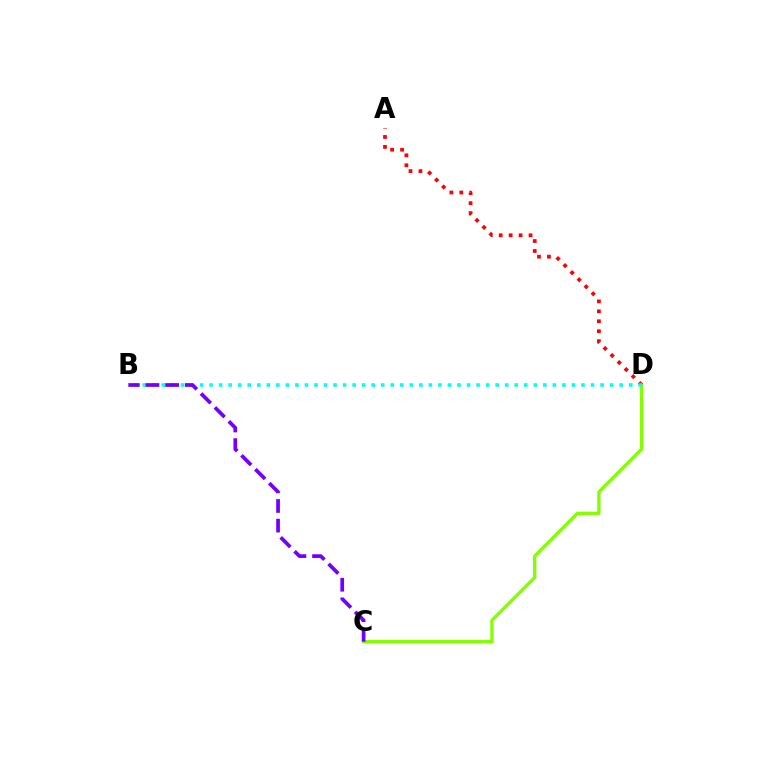{('C', 'D'): [{'color': '#84ff00', 'line_style': 'solid', 'thickness': 2.4}], ('A', 'D'): [{'color': '#ff0000', 'line_style': 'dotted', 'thickness': 2.7}], ('B', 'D'): [{'color': '#00fff6', 'line_style': 'dotted', 'thickness': 2.59}], ('B', 'C'): [{'color': '#7200ff', 'line_style': 'dashed', 'thickness': 2.67}]}